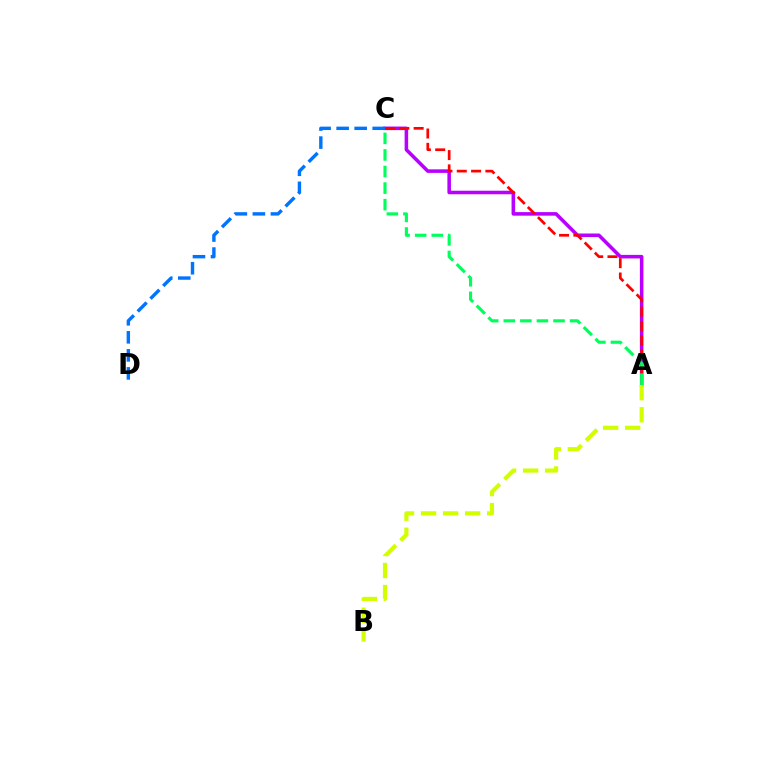{('A', 'C'): [{'color': '#b900ff', 'line_style': 'solid', 'thickness': 2.56}, {'color': '#ff0000', 'line_style': 'dashed', 'thickness': 1.95}, {'color': '#00ff5c', 'line_style': 'dashed', 'thickness': 2.25}], ('C', 'D'): [{'color': '#0074ff', 'line_style': 'dashed', 'thickness': 2.45}], ('A', 'B'): [{'color': '#d1ff00', 'line_style': 'dashed', 'thickness': 3.0}]}